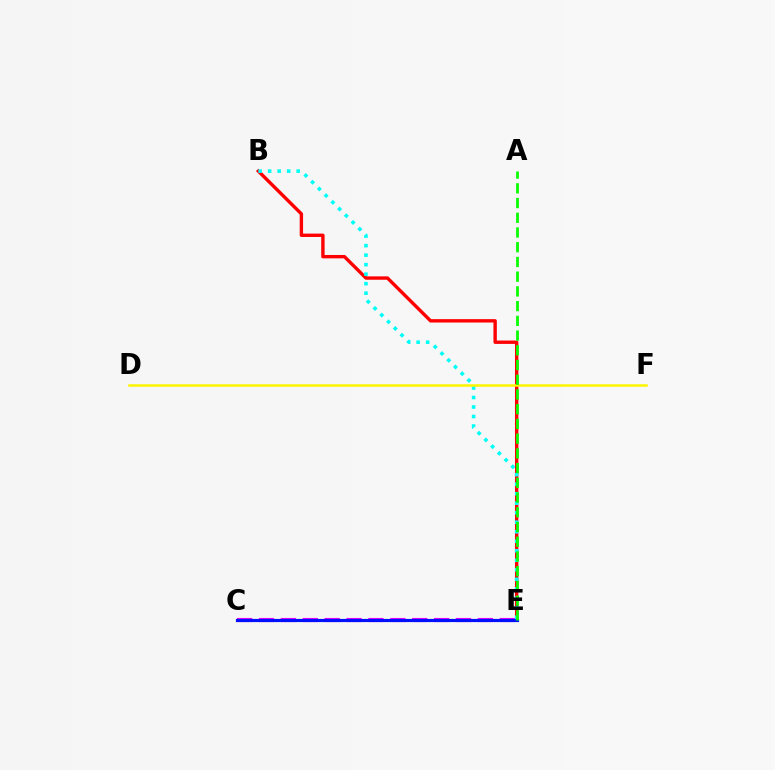{('B', 'E'): [{'color': '#ff0000', 'line_style': 'solid', 'thickness': 2.43}, {'color': '#00fff6', 'line_style': 'dotted', 'thickness': 2.58}], ('C', 'E'): [{'color': '#ee00ff', 'line_style': 'dashed', 'thickness': 2.97}, {'color': '#0010ff', 'line_style': 'solid', 'thickness': 2.28}], ('D', 'F'): [{'color': '#fcf500', 'line_style': 'solid', 'thickness': 1.8}], ('A', 'E'): [{'color': '#08ff00', 'line_style': 'dashed', 'thickness': 2.0}]}